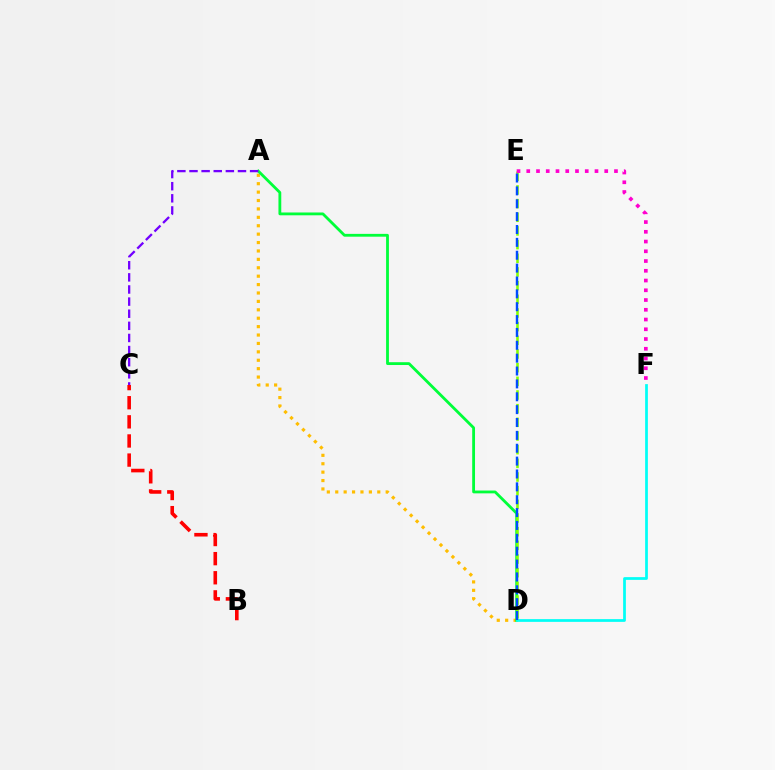{('A', 'D'): [{'color': '#ffbd00', 'line_style': 'dotted', 'thickness': 2.28}, {'color': '#00ff39', 'line_style': 'solid', 'thickness': 2.03}], ('D', 'F'): [{'color': '#00fff6', 'line_style': 'solid', 'thickness': 1.97}], ('B', 'C'): [{'color': '#ff0000', 'line_style': 'dashed', 'thickness': 2.6}], ('D', 'E'): [{'color': '#84ff00', 'line_style': 'dashed', 'thickness': 1.86}, {'color': '#004bff', 'line_style': 'dashed', 'thickness': 1.75}], ('E', 'F'): [{'color': '#ff00cf', 'line_style': 'dotted', 'thickness': 2.65}], ('A', 'C'): [{'color': '#7200ff', 'line_style': 'dashed', 'thickness': 1.65}]}